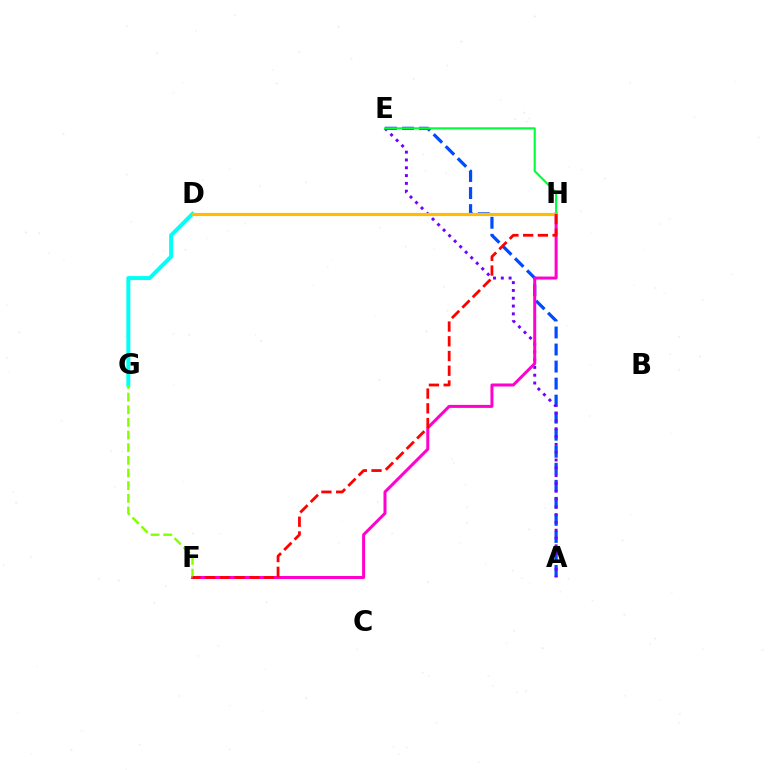{('A', 'E'): [{'color': '#004bff', 'line_style': 'dashed', 'thickness': 2.31}, {'color': '#7200ff', 'line_style': 'dotted', 'thickness': 2.12}], ('F', 'H'): [{'color': '#ff00cf', 'line_style': 'solid', 'thickness': 2.17}, {'color': '#ff0000', 'line_style': 'dashed', 'thickness': 2.0}], ('D', 'G'): [{'color': '#00fff6', 'line_style': 'solid', 'thickness': 2.87}], ('E', 'H'): [{'color': '#00ff39', 'line_style': 'solid', 'thickness': 1.54}], ('D', 'H'): [{'color': '#ffbd00', 'line_style': 'solid', 'thickness': 2.28}], ('F', 'G'): [{'color': '#84ff00', 'line_style': 'dashed', 'thickness': 1.72}]}